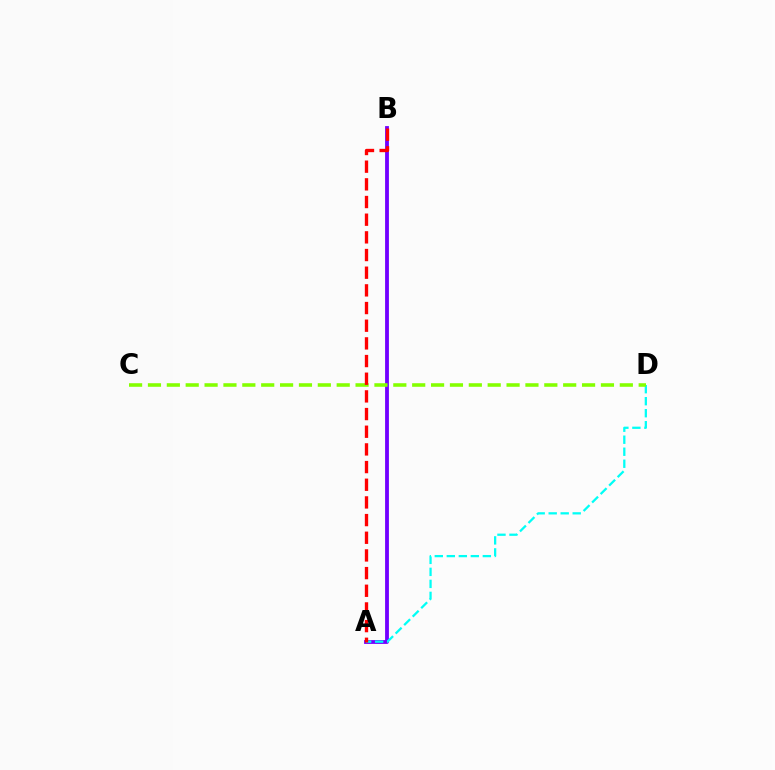{('A', 'B'): [{'color': '#7200ff', 'line_style': 'solid', 'thickness': 2.75}, {'color': '#ff0000', 'line_style': 'dashed', 'thickness': 2.4}], ('A', 'D'): [{'color': '#00fff6', 'line_style': 'dashed', 'thickness': 1.63}], ('C', 'D'): [{'color': '#84ff00', 'line_style': 'dashed', 'thickness': 2.56}]}